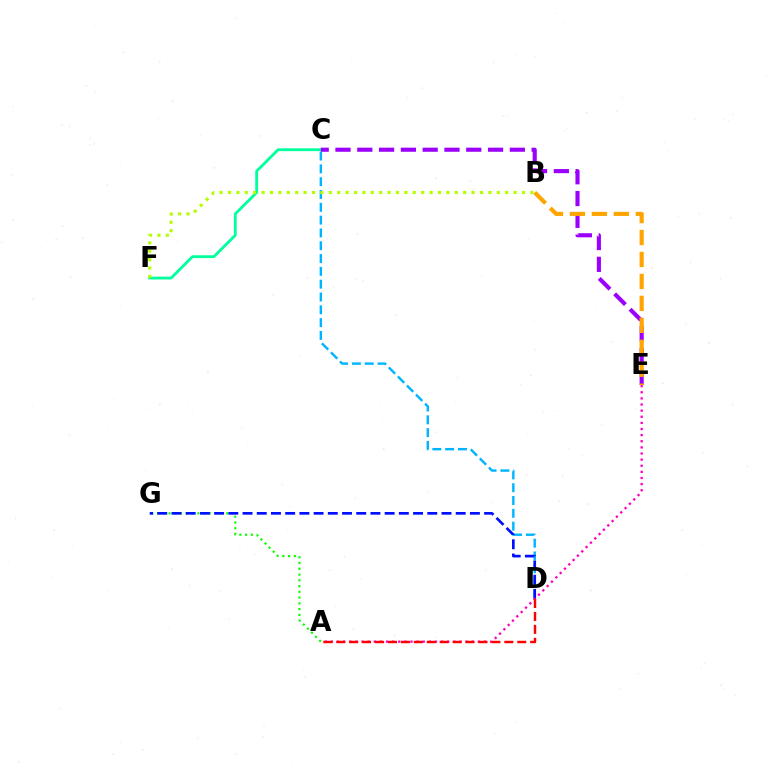{('C', 'F'): [{'color': '#00ff9d', 'line_style': 'solid', 'thickness': 2.03}], ('A', 'G'): [{'color': '#08ff00', 'line_style': 'dotted', 'thickness': 1.57}], ('C', 'D'): [{'color': '#00b5ff', 'line_style': 'dashed', 'thickness': 1.74}], ('D', 'G'): [{'color': '#0010ff', 'line_style': 'dashed', 'thickness': 1.93}], ('B', 'F'): [{'color': '#b3ff00', 'line_style': 'dotted', 'thickness': 2.28}], ('C', 'E'): [{'color': '#9b00ff', 'line_style': 'dashed', 'thickness': 2.96}], ('B', 'E'): [{'color': '#ffa500', 'line_style': 'dashed', 'thickness': 2.98}], ('A', 'E'): [{'color': '#ff00bd', 'line_style': 'dotted', 'thickness': 1.66}], ('A', 'D'): [{'color': '#ff0000', 'line_style': 'dashed', 'thickness': 1.76}]}